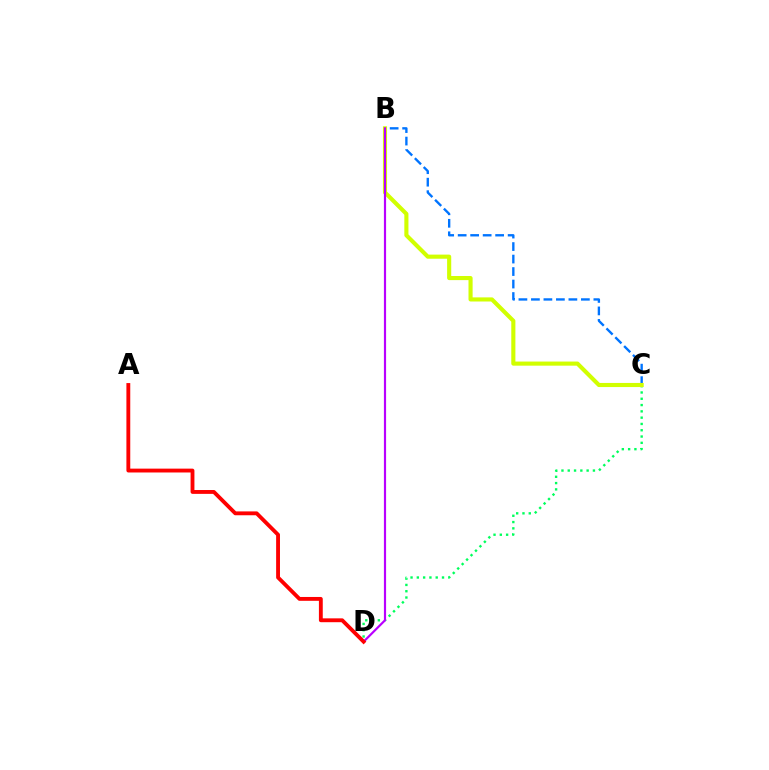{('B', 'C'): [{'color': '#0074ff', 'line_style': 'dashed', 'thickness': 1.7}, {'color': '#d1ff00', 'line_style': 'solid', 'thickness': 2.96}], ('C', 'D'): [{'color': '#00ff5c', 'line_style': 'dotted', 'thickness': 1.71}], ('B', 'D'): [{'color': '#b900ff', 'line_style': 'solid', 'thickness': 1.57}], ('A', 'D'): [{'color': '#ff0000', 'line_style': 'solid', 'thickness': 2.77}]}